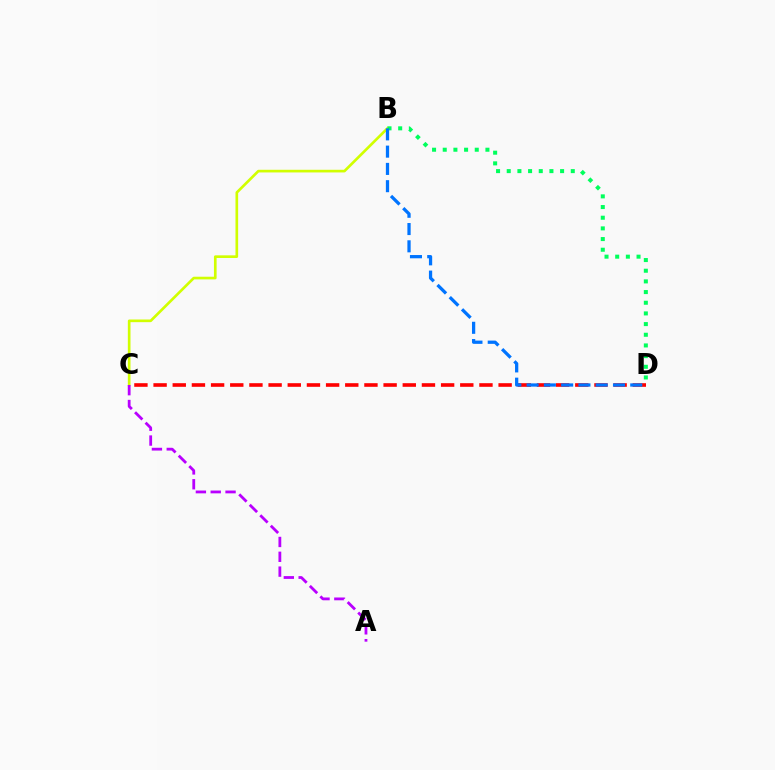{('B', 'C'): [{'color': '#d1ff00', 'line_style': 'solid', 'thickness': 1.92}], ('A', 'C'): [{'color': '#b900ff', 'line_style': 'dashed', 'thickness': 2.02}], ('B', 'D'): [{'color': '#00ff5c', 'line_style': 'dotted', 'thickness': 2.9}, {'color': '#0074ff', 'line_style': 'dashed', 'thickness': 2.35}], ('C', 'D'): [{'color': '#ff0000', 'line_style': 'dashed', 'thickness': 2.6}]}